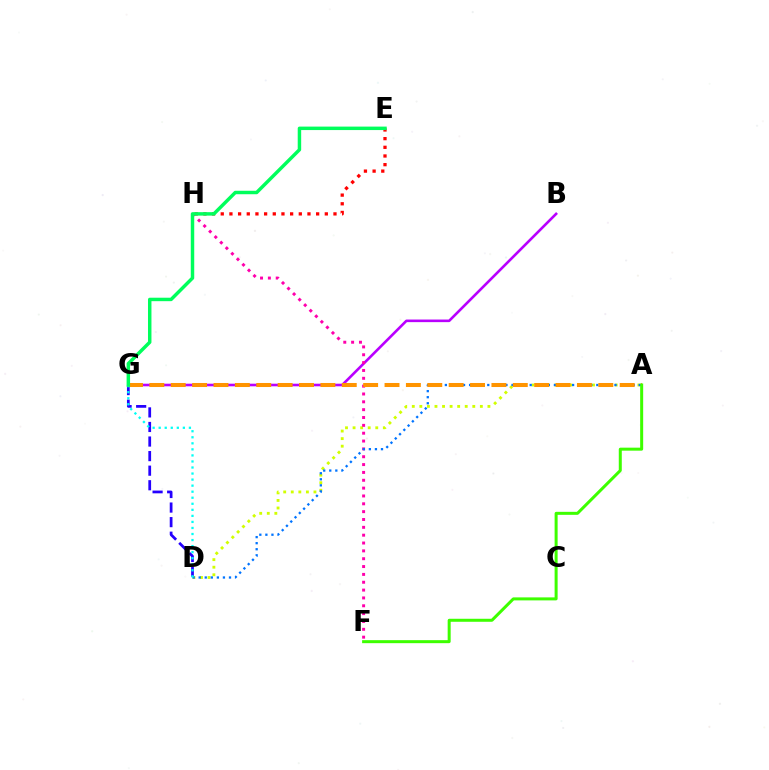{('B', 'G'): [{'color': '#b900ff', 'line_style': 'solid', 'thickness': 1.88}], ('D', 'G'): [{'color': '#2500ff', 'line_style': 'dashed', 'thickness': 1.98}, {'color': '#00fff6', 'line_style': 'dotted', 'thickness': 1.64}], ('A', 'D'): [{'color': '#d1ff00', 'line_style': 'dotted', 'thickness': 2.05}, {'color': '#0074ff', 'line_style': 'dotted', 'thickness': 1.65}], ('F', 'H'): [{'color': '#ff00ac', 'line_style': 'dotted', 'thickness': 2.13}], ('A', 'G'): [{'color': '#ff9400', 'line_style': 'dashed', 'thickness': 2.9}], ('E', 'H'): [{'color': '#ff0000', 'line_style': 'dotted', 'thickness': 2.36}], ('A', 'F'): [{'color': '#3dff00', 'line_style': 'solid', 'thickness': 2.16}], ('E', 'G'): [{'color': '#00ff5c', 'line_style': 'solid', 'thickness': 2.49}]}